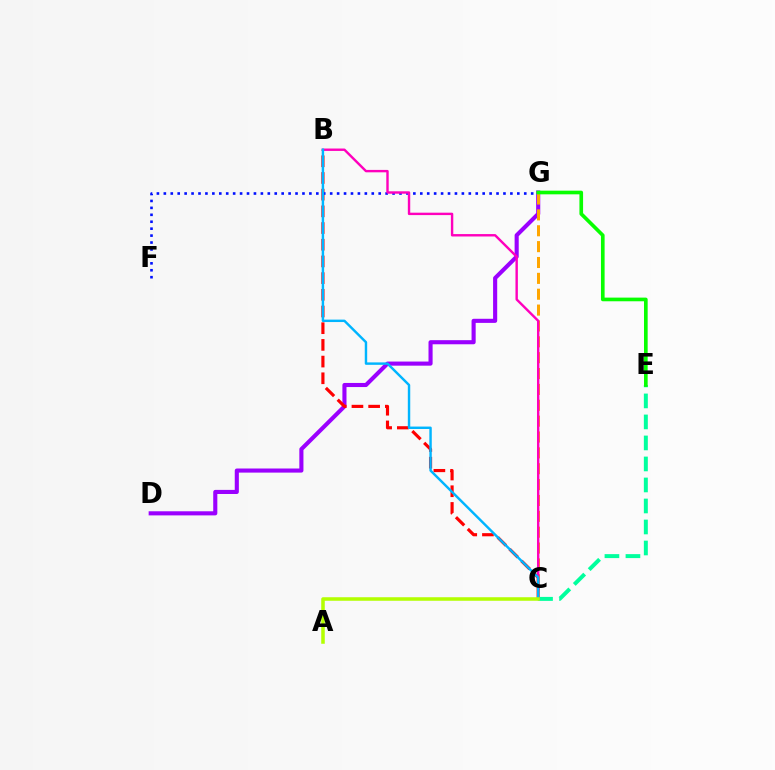{('C', 'E'): [{'color': '#00ff9d', 'line_style': 'dashed', 'thickness': 2.85}], ('D', 'G'): [{'color': '#9b00ff', 'line_style': 'solid', 'thickness': 2.95}], ('B', 'C'): [{'color': '#ff0000', 'line_style': 'dashed', 'thickness': 2.27}, {'color': '#ff00bd', 'line_style': 'solid', 'thickness': 1.73}, {'color': '#00b5ff', 'line_style': 'solid', 'thickness': 1.75}], ('F', 'G'): [{'color': '#0010ff', 'line_style': 'dotted', 'thickness': 1.88}], ('C', 'G'): [{'color': '#ffa500', 'line_style': 'dashed', 'thickness': 2.16}], ('E', 'G'): [{'color': '#08ff00', 'line_style': 'solid', 'thickness': 2.63}], ('A', 'C'): [{'color': '#b3ff00', 'line_style': 'solid', 'thickness': 2.54}]}